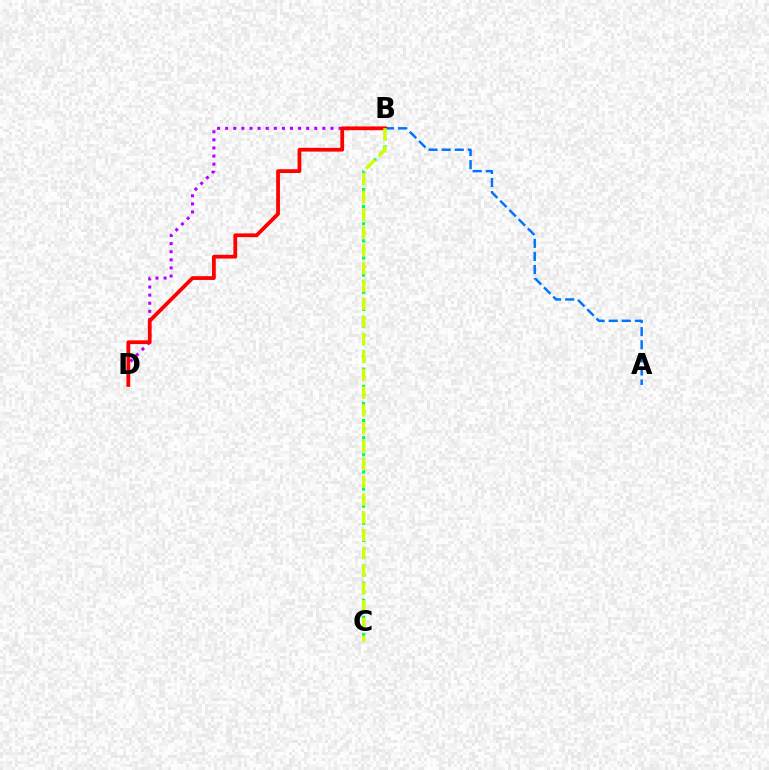{('A', 'B'): [{'color': '#0074ff', 'line_style': 'dashed', 'thickness': 1.78}], ('B', 'D'): [{'color': '#b900ff', 'line_style': 'dotted', 'thickness': 2.2}, {'color': '#ff0000', 'line_style': 'solid', 'thickness': 2.71}], ('B', 'C'): [{'color': '#00ff5c', 'line_style': 'dotted', 'thickness': 2.33}, {'color': '#d1ff00', 'line_style': 'dashed', 'thickness': 2.42}]}